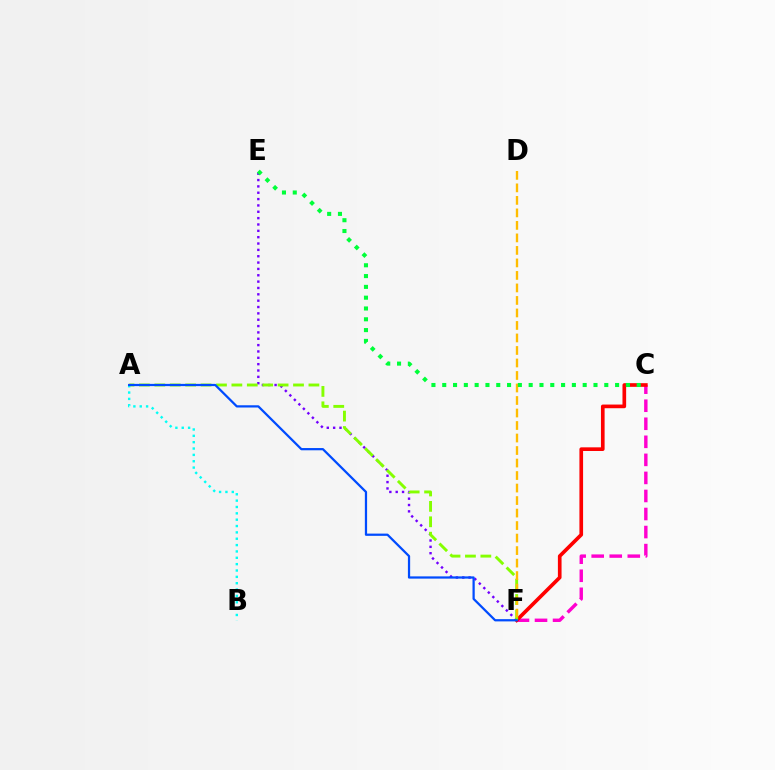{('E', 'F'): [{'color': '#7200ff', 'line_style': 'dotted', 'thickness': 1.73}], ('C', 'F'): [{'color': '#ff00cf', 'line_style': 'dashed', 'thickness': 2.45}, {'color': '#ff0000', 'line_style': 'solid', 'thickness': 2.64}], ('A', 'F'): [{'color': '#84ff00', 'line_style': 'dashed', 'thickness': 2.09}, {'color': '#004bff', 'line_style': 'solid', 'thickness': 1.61}], ('A', 'B'): [{'color': '#00fff6', 'line_style': 'dotted', 'thickness': 1.73}], ('D', 'F'): [{'color': '#ffbd00', 'line_style': 'dashed', 'thickness': 1.7}], ('C', 'E'): [{'color': '#00ff39', 'line_style': 'dotted', 'thickness': 2.94}]}